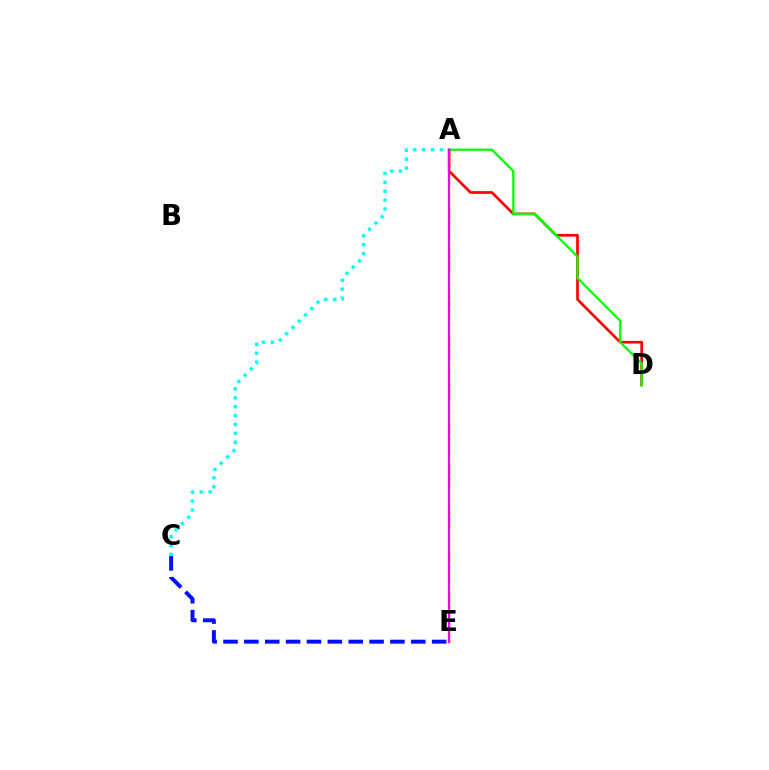{('A', 'D'): [{'color': '#ff0000', 'line_style': 'solid', 'thickness': 1.93}, {'color': '#08ff00', 'line_style': 'solid', 'thickness': 1.65}], ('A', 'C'): [{'color': '#00fff6', 'line_style': 'dotted', 'thickness': 2.42}], ('C', 'E'): [{'color': '#0010ff', 'line_style': 'dashed', 'thickness': 2.83}], ('A', 'E'): [{'color': '#fcf500', 'line_style': 'dotted', 'thickness': 1.83}, {'color': '#ee00ff', 'line_style': 'solid', 'thickness': 1.62}]}